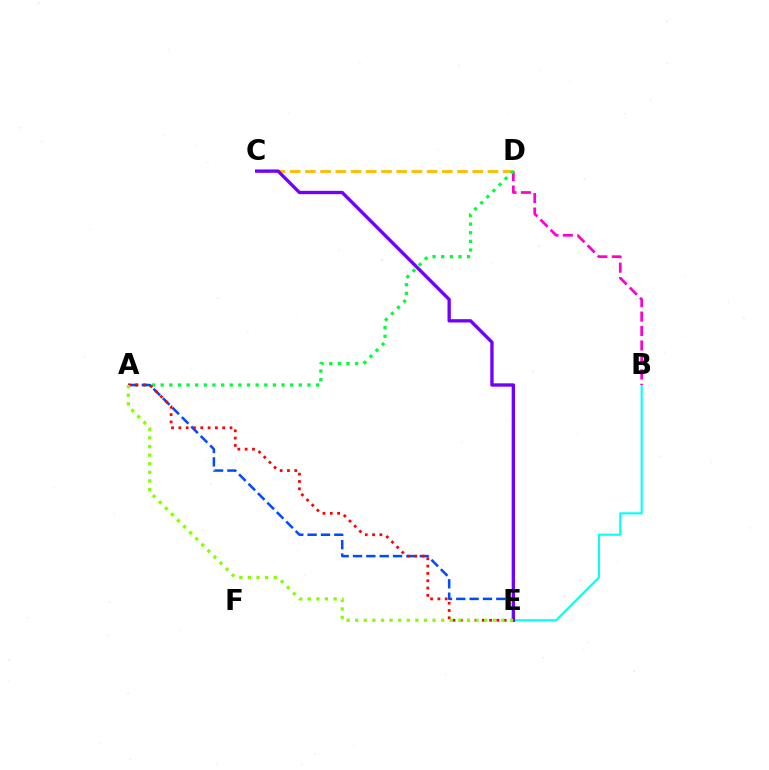{('B', 'E'): [{'color': '#00fff6', 'line_style': 'solid', 'thickness': 1.52}], ('C', 'D'): [{'color': '#ffbd00', 'line_style': 'dashed', 'thickness': 2.07}], ('B', 'D'): [{'color': '#ff00cf', 'line_style': 'dashed', 'thickness': 1.96}], ('A', 'D'): [{'color': '#00ff39', 'line_style': 'dotted', 'thickness': 2.35}], ('A', 'E'): [{'color': '#004bff', 'line_style': 'dashed', 'thickness': 1.81}, {'color': '#ff0000', 'line_style': 'dotted', 'thickness': 1.99}, {'color': '#84ff00', 'line_style': 'dotted', 'thickness': 2.34}], ('C', 'E'): [{'color': '#7200ff', 'line_style': 'solid', 'thickness': 2.4}]}